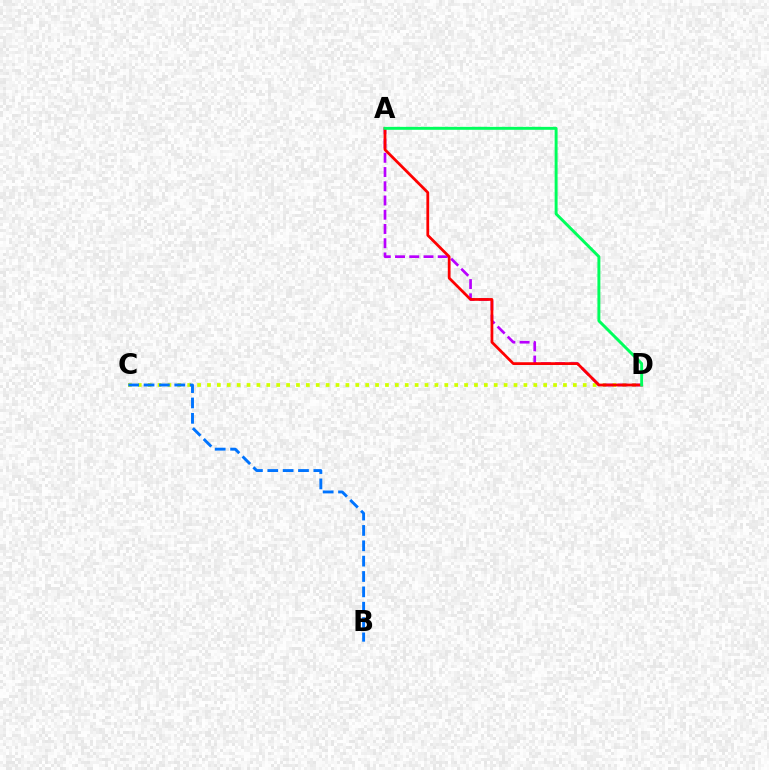{('C', 'D'): [{'color': '#d1ff00', 'line_style': 'dotted', 'thickness': 2.69}], ('A', 'D'): [{'color': '#b900ff', 'line_style': 'dashed', 'thickness': 1.93}, {'color': '#ff0000', 'line_style': 'solid', 'thickness': 1.98}, {'color': '#00ff5c', 'line_style': 'solid', 'thickness': 2.11}], ('B', 'C'): [{'color': '#0074ff', 'line_style': 'dashed', 'thickness': 2.09}]}